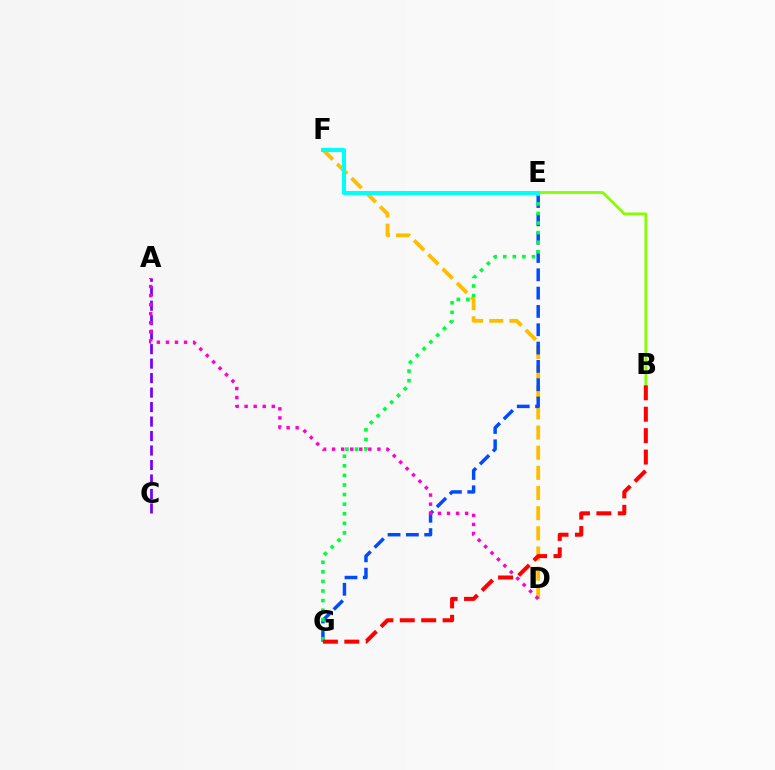{('D', 'F'): [{'color': '#ffbd00', 'line_style': 'dashed', 'thickness': 2.74}], ('E', 'G'): [{'color': '#004bff', 'line_style': 'dashed', 'thickness': 2.49}, {'color': '#00ff39', 'line_style': 'dotted', 'thickness': 2.6}], ('A', 'C'): [{'color': '#7200ff', 'line_style': 'dashed', 'thickness': 1.97}], ('B', 'E'): [{'color': '#84ff00', 'line_style': 'solid', 'thickness': 2.0}], ('B', 'G'): [{'color': '#ff0000', 'line_style': 'dashed', 'thickness': 2.91}], ('A', 'D'): [{'color': '#ff00cf', 'line_style': 'dotted', 'thickness': 2.46}], ('E', 'F'): [{'color': '#00fff6', 'line_style': 'solid', 'thickness': 2.92}]}